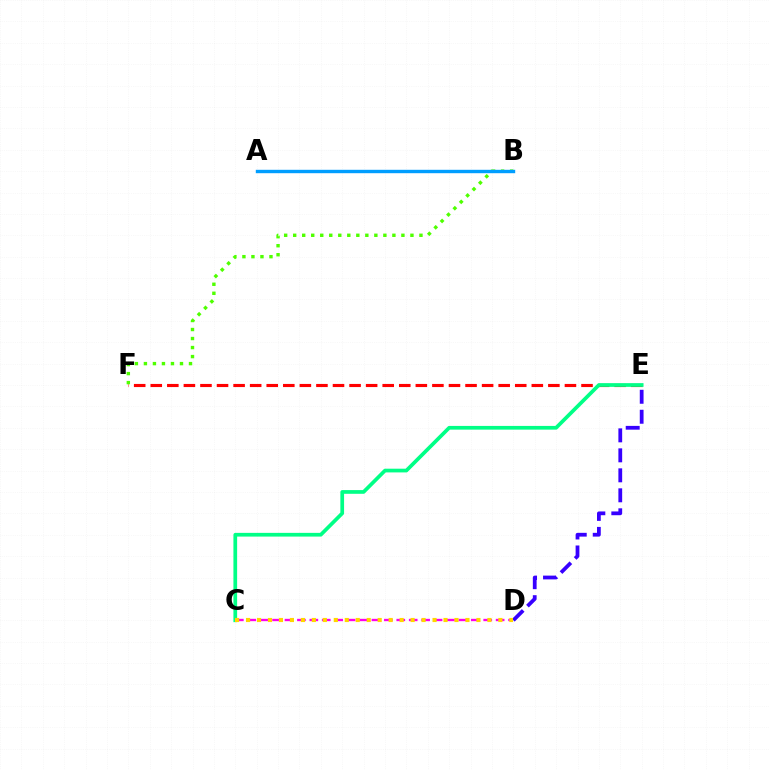{('E', 'F'): [{'color': '#ff0000', 'line_style': 'dashed', 'thickness': 2.25}], ('C', 'E'): [{'color': '#00ff86', 'line_style': 'solid', 'thickness': 2.67}], ('B', 'F'): [{'color': '#4fff00', 'line_style': 'dotted', 'thickness': 2.45}], ('A', 'B'): [{'color': '#009eff', 'line_style': 'solid', 'thickness': 2.45}], ('C', 'D'): [{'color': '#ff00ed', 'line_style': 'dashed', 'thickness': 1.69}, {'color': '#ffd500', 'line_style': 'dotted', 'thickness': 2.98}], ('D', 'E'): [{'color': '#3700ff', 'line_style': 'dashed', 'thickness': 2.72}]}